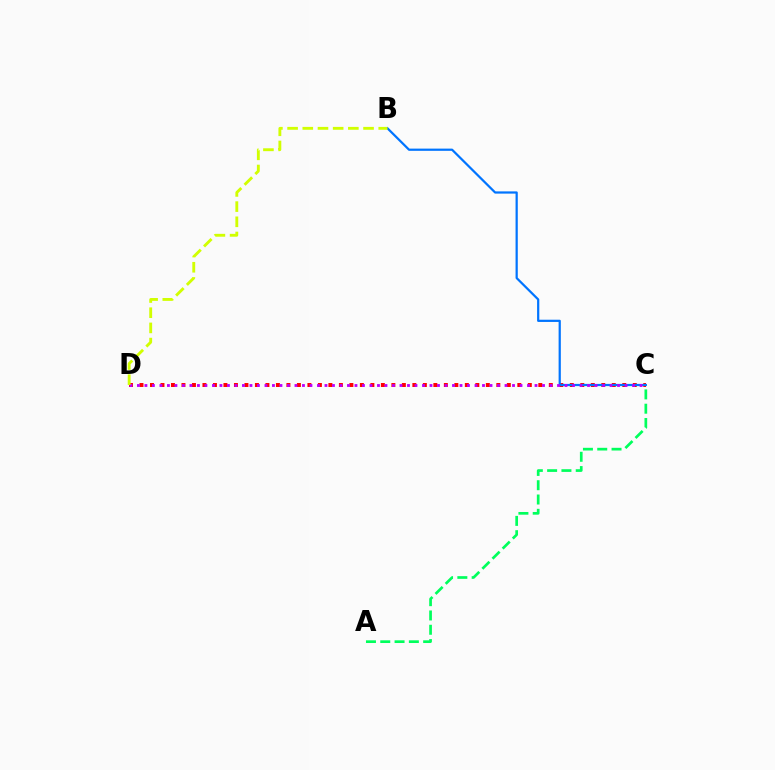{('A', 'C'): [{'color': '#00ff5c', 'line_style': 'dashed', 'thickness': 1.94}], ('C', 'D'): [{'color': '#ff0000', 'line_style': 'dotted', 'thickness': 2.85}, {'color': '#b900ff', 'line_style': 'dotted', 'thickness': 2.04}], ('B', 'C'): [{'color': '#0074ff', 'line_style': 'solid', 'thickness': 1.6}], ('B', 'D'): [{'color': '#d1ff00', 'line_style': 'dashed', 'thickness': 2.06}]}